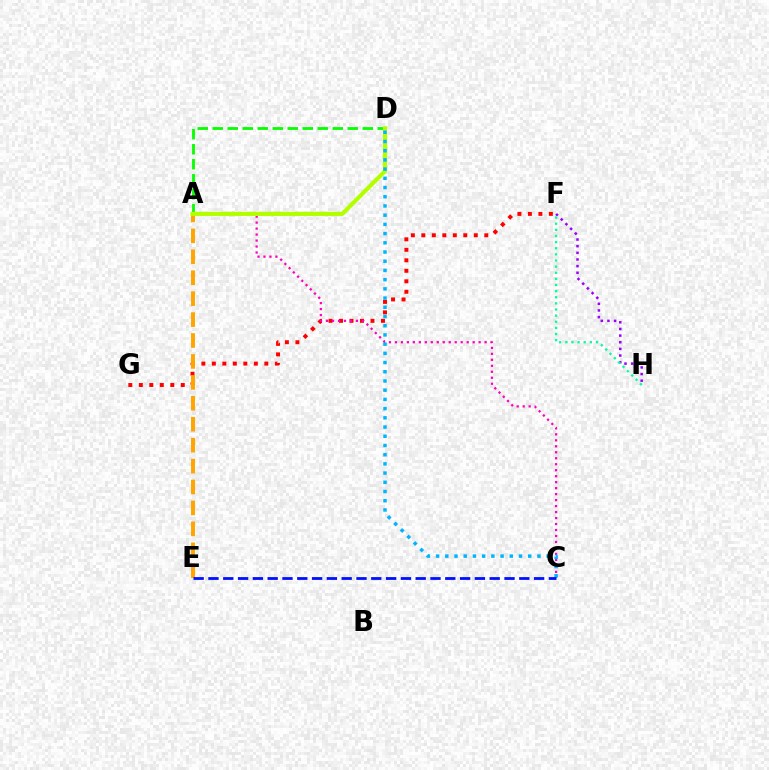{('F', 'G'): [{'color': '#ff0000', 'line_style': 'dotted', 'thickness': 2.85}], ('F', 'H'): [{'color': '#9b00ff', 'line_style': 'dotted', 'thickness': 1.81}, {'color': '#00ff9d', 'line_style': 'dotted', 'thickness': 1.66}], ('A', 'C'): [{'color': '#ff00bd', 'line_style': 'dotted', 'thickness': 1.62}], ('A', 'E'): [{'color': '#ffa500', 'line_style': 'dashed', 'thickness': 2.84}], ('A', 'D'): [{'color': '#08ff00', 'line_style': 'dashed', 'thickness': 2.04}, {'color': '#b3ff00', 'line_style': 'solid', 'thickness': 2.99}], ('C', 'D'): [{'color': '#00b5ff', 'line_style': 'dotted', 'thickness': 2.5}], ('C', 'E'): [{'color': '#0010ff', 'line_style': 'dashed', 'thickness': 2.01}]}